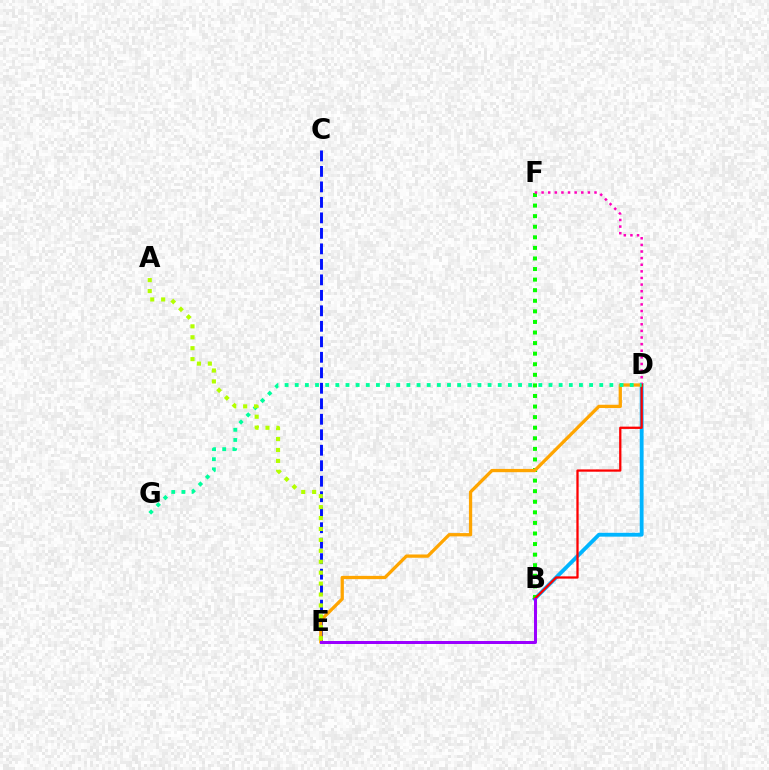{('B', 'D'): [{'color': '#00b5ff', 'line_style': 'solid', 'thickness': 2.77}, {'color': '#ff0000', 'line_style': 'solid', 'thickness': 1.64}], ('B', 'F'): [{'color': '#08ff00', 'line_style': 'dotted', 'thickness': 2.87}], ('C', 'E'): [{'color': '#0010ff', 'line_style': 'dashed', 'thickness': 2.1}], ('D', 'E'): [{'color': '#ffa500', 'line_style': 'solid', 'thickness': 2.36}], ('D', 'F'): [{'color': '#ff00bd', 'line_style': 'dotted', 'thickness': 1.8}], ('B', 'E'): [{'color': '#9b00ff', 'line_style': 'solid', 'thickness': 2.15}], ('D', 'G'): [{'color': '#00ff9d', 'line_style': 'dotted', 'thickness': 2.76}], ('A', 'E'): [{'color': '#b3ff00', 'line_style': 'dotted', 'thickness': 2.97}]}